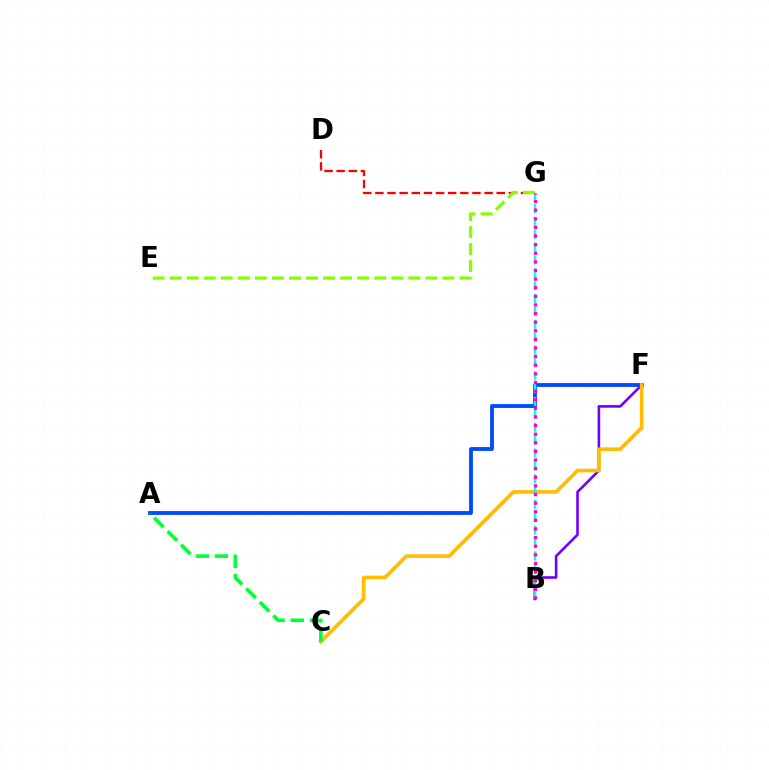{('A', 'F'): [{'color': '#004bff', 'line_style': 'solid', 'thickness': 2.77}], ('B', 'F'): [{'color': '#7200ff', 'line_style': 'solid', 'thickness': 1.89}], ('C', 'F'): [{'color': '#ffbd00', 'line_style': 'solid', 'thickness': 2.63}], ('D', 'G'): [{'color': '#ff0000', 'line_style': 'dashed', 'thickness': 1.65}], ('A', 'C'): [{'color': '#00ff39', 'line_style': 'dashed', 'thickness': 2.6}], ('B', 'G'): [{'color': '#00fff6', 'line_style': 'dashed', 'thickness': 1.75}, {'color': '#ff00cf', 'line_style': 'dotted', 'thickness': 2.34}], ('E', 'G'): [{'color': '#84ff00', 'line_style': 'dashed', 'thickness': 2.32}]}